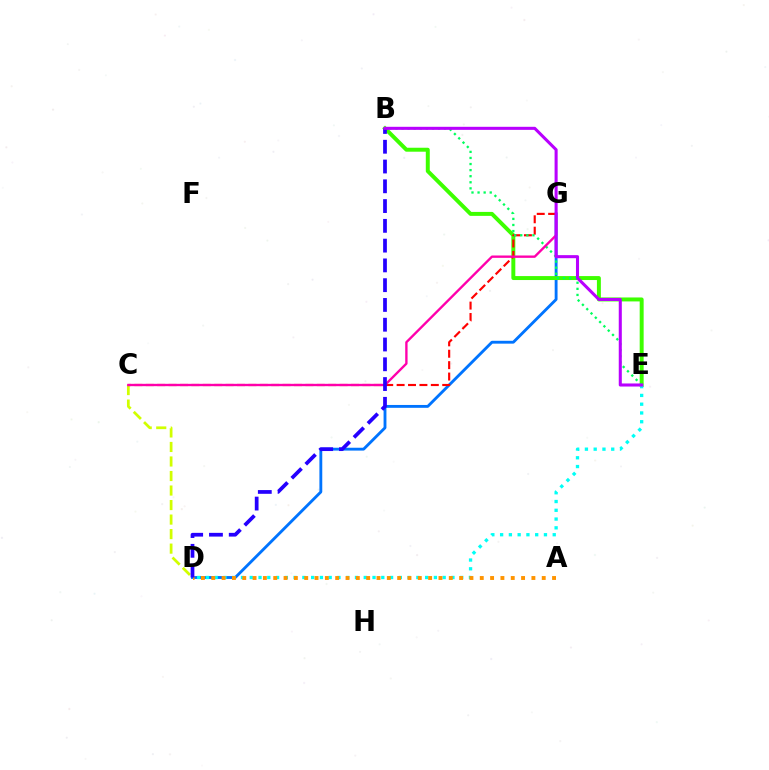{('D', 'G'): [{'color': '#0074ff', 'line_style': 'solid', 'thickness': 2.06}], ('B', 'E'): [{'color': '#3dff00', 'line_style': 'solid', 'thickness': 2.85}, {'color': '#00ff5c', 'line_style': 'dotted', 'thickness': 1.65}, {'color': '#b900ff', 'line_style': 'solid', 'thickness': 2.2}], ('C', 'D'): [{'color': '#d1ff00', 'line_style': 'dashed', 'thickness': 1.97}], ('C', 'G'): [{'color': '#ff0000', 'line_style': 'dashed', 'thickness': 1.55}, {'color': '#ff00ac', 'line_style': 'solid', 'thickness': 1.7}], ('D', 'E'): [{'color': '#00fff6', 'line_style': 'dotted', 'thickness': 2.38}], ('A', 'D'): [{'color': '#ff9400', 'line_style': 'dotted', 'thickness': 2.81}], ('B', 'D'): [{'color': '#2500ff', 'line_style': 'dashed', 'thickness': 2.69}]}